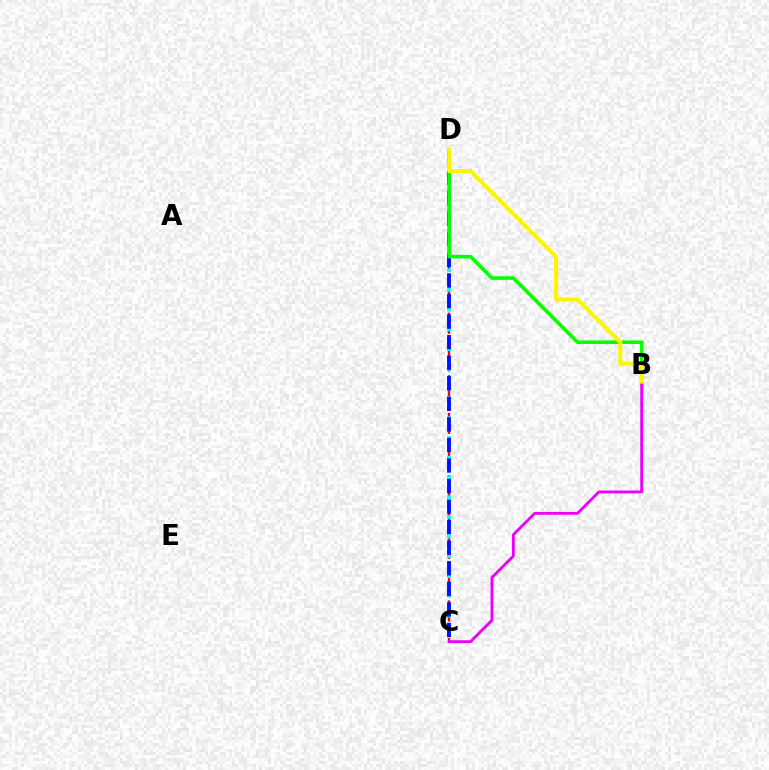{('C', 'D'): [{'color': '#ff0000', 'line_style': 'dashed', 'thickness': 1.7}, {'color': '#00fff6', 'line_style': 'dotted', 'thickness': 2.68}, {'color': '#0010ff', 'line_style': 'dashed', 'thickness': 2.79}], ('B', 'D'): [{'color': '#08ff00', 'line_style': 'solid', 'thickness': 2.59}, {'color': '#fcf500', 'line_style': 'solid', 'thickness': 2.9}], ('B', 'C'): [{'color': '#ee00ff', 'line_style': 'solid', 'thickness': 2.06}]}